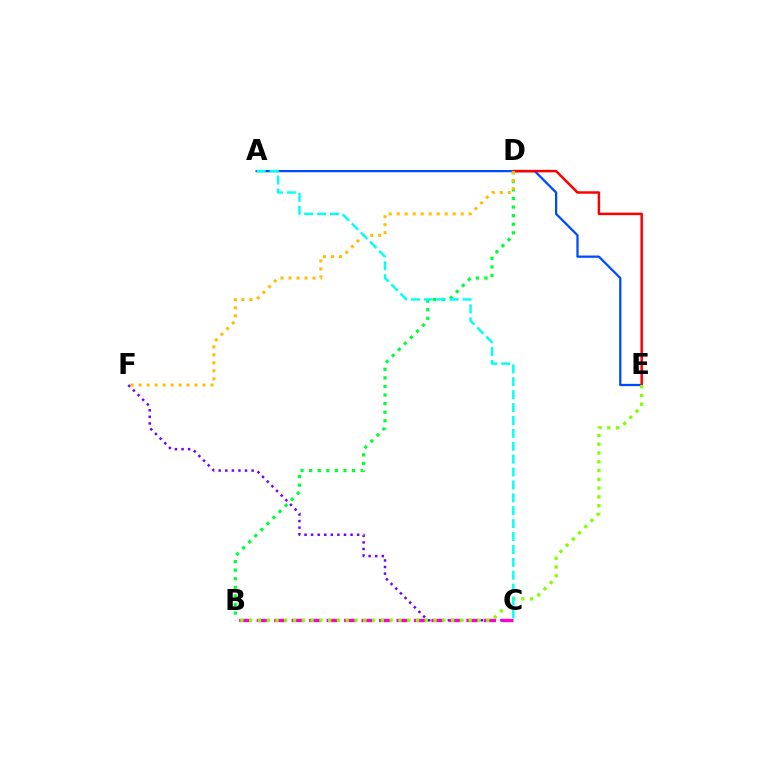{('A', 'E'): [{'color': '#004bff', 'line_style': 'solid', 'thickness': 1.63}], ('D', 'E'): [{'color': '#ff0000', 'line_style': 'solid', 'thickness': 1.79}], ('B', 'D'): [{'color': '#00ff39', 'line_style': 'dotted', 'thickness': 2.33}], ('C', 'F'): [{'color': '#7200ff', 'line_style': 'dotted', 'thickness': 1.79}], ('B', 'C'): [{'color': '#ff00cf', 'line_style': 'dashed', 'thickness': 2.37}], ('B', 'E'): [{'color': '#84ff00', 'line_style': 'dotted', 'thickness': 2.39}], ('D', 'F'): [{'color': '#ffbd00', 'line_style': 'dotted', 'thickness': 2.17}], ('A', 'C'): [{'color': '#00fff6', 'line_style': 'dashed', 'thickness': 1.75}]}